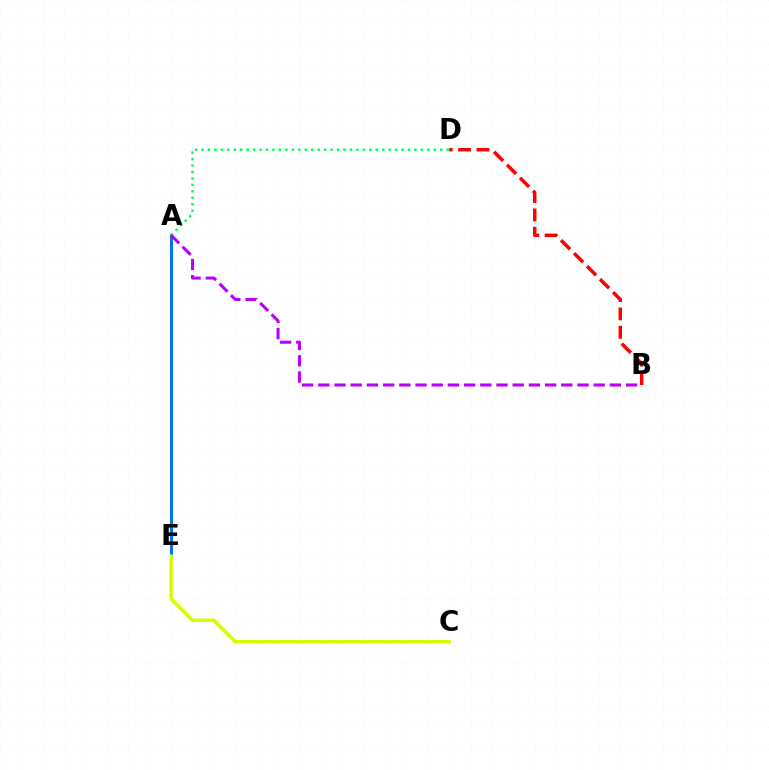{('A', 'E'): [{'color': '#0074ff', 'line_style': 'solid', 'thickness': 2.21}], ('B', 'D'): [{'color': '#ff0000', 'line_style': 'dashed', 'thickness': 2.5}], ('C', 'E'): [{'color': '#d1ff00', 'line_style': 'solid', 'thickness': 2.45}], ('A', 'D'): [{'color': '#00ff5c', 'line_style': 'dotted', 'thickness': 1.75}], ('A', 'B'): [{'color': '#b900ff', 'line_style': 'dashed', 'thickness': 2.2}]}